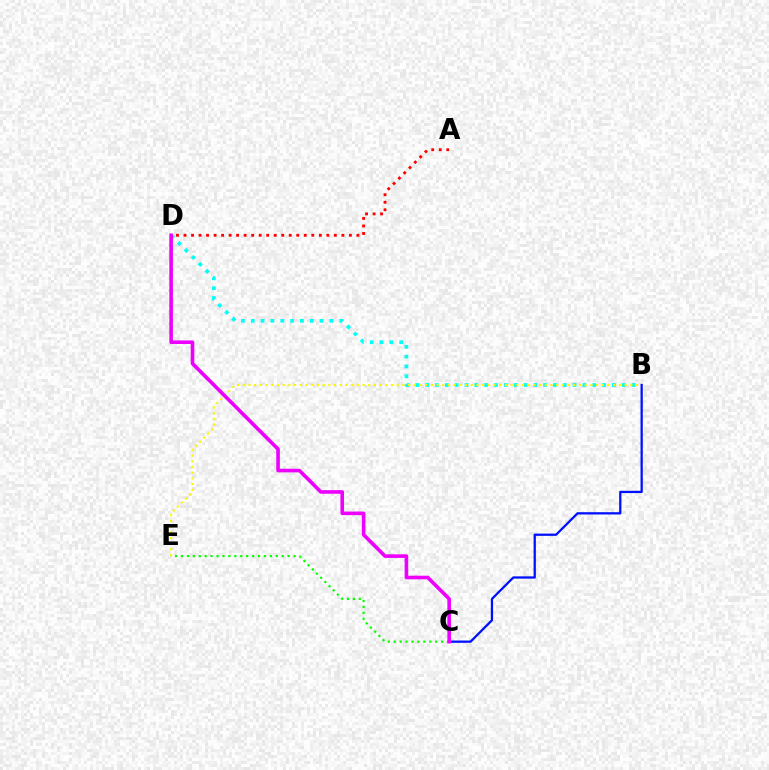{('C', 'E'): [{'color': '#08ff00', 'line_style': 'dotted', 'thickness': 1.61}], ('B', 'D'): [{'color': '#00fff6', 'line_style': 'dotted', 'thickness': 2.67}], ('A', 'D'): [{'color': '#ff0000', 'line_style': 'dotted', 'thickness': 2.04}], ('B', 'E'): [{'color': '#fcf500', 'line_style': 'dotted', 'thickness': 1.55}], ('B', 'C'): [{'color': '#0010ff', 'line_style': 'solid', 'thickness': 1.64}], ('C', 'D'): [{'color': '#ee00ff', 'line_style': 'solid', 'thickness': 2.6}]}